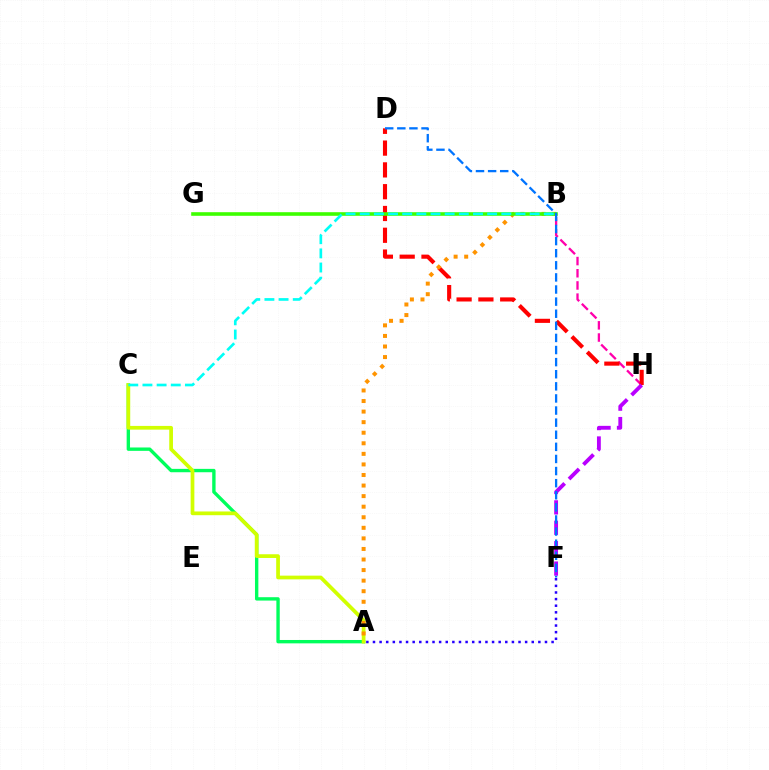{('A', 'C'): [{'color': '#00ff5c', 'line_style': 'solid', 'thickness': 2.43}, {'color': '#d1ff00', 'line_style': 'solid', 'thickness': 2.68}], ('B', 'H'): [{'color': '#ff00ac', 'line_style': 'dashed', 'thickness': 1.66}], ('A', 'F'): [{'color': '#2500ff', 'line_style': 'dotted', 'thickness': 1.8}], ('D', 'H'): [{'color': '#ff0000', 'line_style': 'dashed', 'thickness': 2.96}], ('A', 'B'): [{'color': '#ff9400', 'line_style': 'dotted', 'thickness': 2.87}], ('B', 'G'): [{'color': '#3dff00', 'line_style': 'solid', 'thickness': 2.59}], ('F', 'H'): [{'color': '#b900ff', 'line_style': 'dashed', 'thickness': 2.77}], ('B', 'C'): [{'color': '#00fff6', 'line_style': 'dashed', 'thickness': 1.92}], ('D', 'F'): [{'color': '#0074ff', 'line_style': 'dashed', 'thickness': 1.64}]}